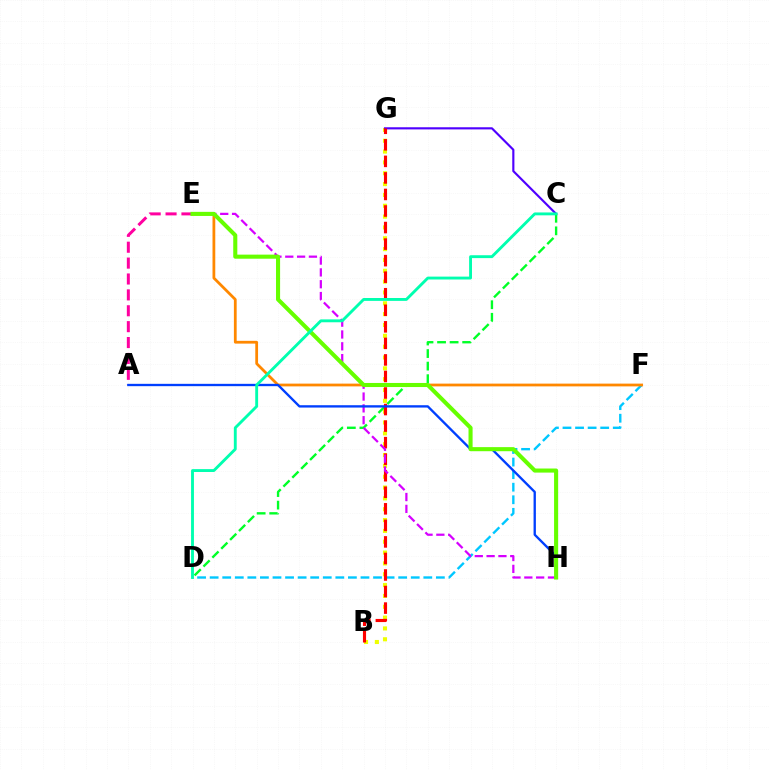{('A', 'E'): [{'color': '#ff00a0', 'line_style': 'dashed', 'thickness': 2.16}], ('B', 'G'): [{'color': '#eeff00', 'line_style': 'dotted', 'thickness': 2.94}, {'color': '#ff0000', 'line_style': 'dashed', 'thickness': 2.25}], ('C', 'D'): [{'color': '#00ff27', 'line_style': 'dashed', 'thickness': 1.71}, {'color': '#00ffaf', 'line_style': 'solid', 'thickness': 2.07}], ('D', 'F'): [{'color': '#00c7ff', 'line_style': 'dashed', 'thickness': 1.71}], ('C', 'G'): [{'color': '#4f00ff', 'line_style': 'solid', 'thickness': 1.55}], ('E', 'F'): [{'color': '#ff8800', 'line_style': 'solid', 'thickness': 1.99}], ('E', 'H'): [{'color': '#d600ff', 'line_style': 'dashed', 'thickness': 1.61}, {'color': '#66ff00', 'line_style': 'solid', 'thickness': 2.94}], ('A', 'H'): [{'color': '#003fff', 'line_style': 'solid', 'thickness': 1.68}]}